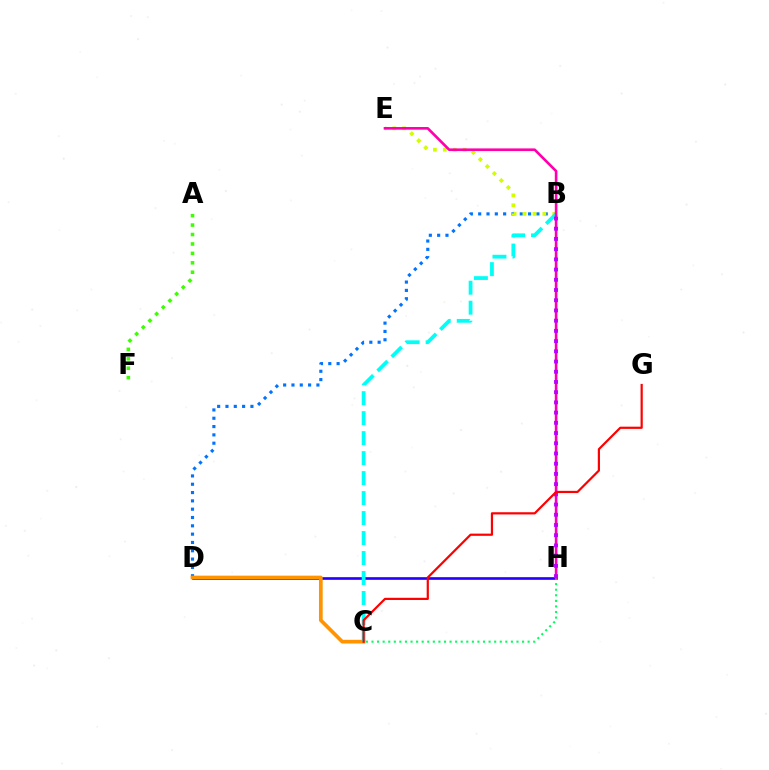{('B', 'D'): [{'color': '#0074ff', 'line_style': 'dotted', 'thickness': 2.26}], ('A', 'F'): [{'color': '#3dff00', 'line_style': 'dotted', 'thickness': 2.56}], ('D', 'H'): [{'color': '#2500ff', 'line_style': 'solid', 'thickness': 1.91}], ('C', 'D'): [{'color': '#ff9400', 'line_style': 'solid', 'thickness': 2.66}], ('B', 'E'): [{'color': '#d1ff00', 'line_style': 'dotted', 'thickness': 2.69}], ('B', 'C'): [{'color': '#00fff6', 'line_style': 'dashed', 'thickness': 2.71}], ('C', 'H'): [{'color': '#00ff5c', 'line_style': 'dotted', 'thickness': 1.51}], ('E', 'H'): [{'color': '#ff00ac', 'line_style': 'solid', 'thickness': 1.9}], ('B', 'H'): [{'color': '#b900ff', 'line_style': 'dotted', 'thickness': 2.78}], ('C', 'G'): [{'color': '#ff0000', 'line_style': 'solid', 'thickness': 1.59}]}